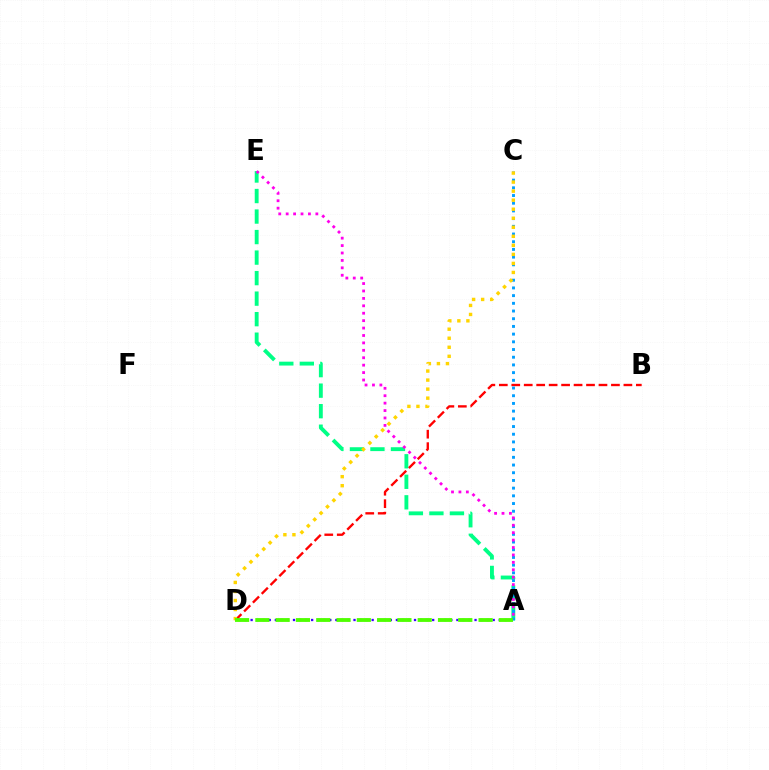{('A', 'E'): [{'color': '#00ff86', 'line_style': 'dashed', 'thickness': 2.79}, {'color': '#ff00ed', 'line_style': 'dotted', 'thickness': 2.02}], ('B', 'D'): [{'color': '#ff0000', 'line_style': 'dashed', 'thickness': 1.69}], ('A', 'C'): [{'color': '#009eff', 'line_style': 'dotted', 'thickness': 2.09}], ('C', 'D'): [{'color': '#ffd500', 'line_style': 'dotted', 'thickness': 2.45}], ('A', 'D'): [{'color': '#3700ff', 'line_style': 'dotted', 'thickness': 1.64}, {'color': '#4fff00', 'line_style': 'dashed', 'thickness': 2.76}]}